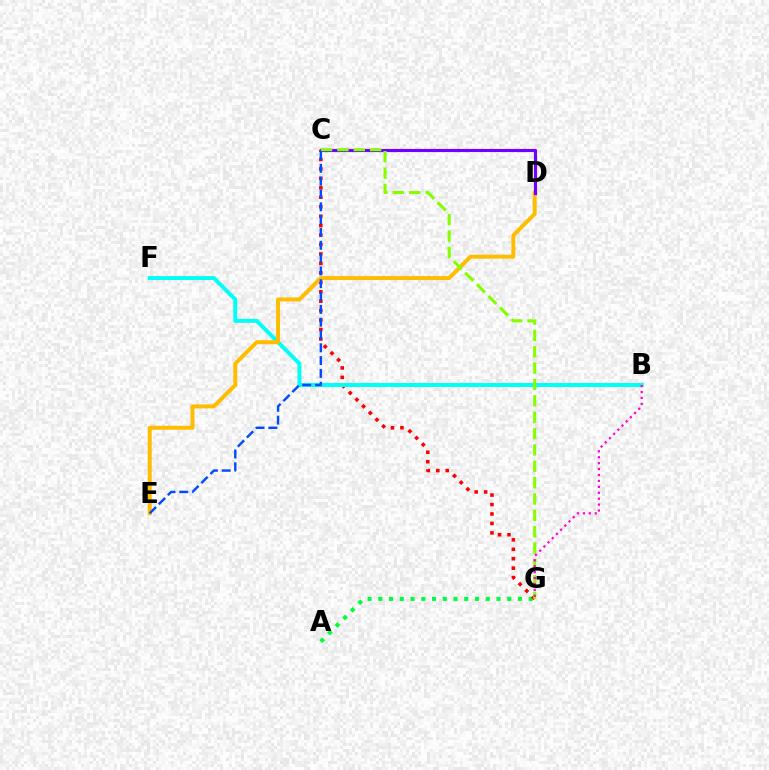{('A', 'G'): [{'color': '#00ff39', 'line_style': 'dotted', 'thickness': 2.92}], ('C', 'G'): [{'color': '#ff0000', 'line_style': 'dotted', 'thickness': 2.57}, {'color': '#84ff00', 'line_style': 'dashed', 'thickness': 2.22}], ('B', 'F'): [{'color': '#00fff6', 'line_style': 'solid', 'thickness': 2.85}], ('D', 'E'): [{'color': '#ffbd00', 'line_style': 'solid', 'thickness': 2.86}], ('C', 'D'): [{'color': '#7200ff', 'line_style': 'solid', 'thickness': 2.27}], ('C', 'E'): [{'color': '#004bff', 'line_style': 'dashed', 'thickness': 1.74}], ('B', 'G'): [{'color': '#ff00cf', 'line_style': 'dotted', 'thickness': 1.61}]}